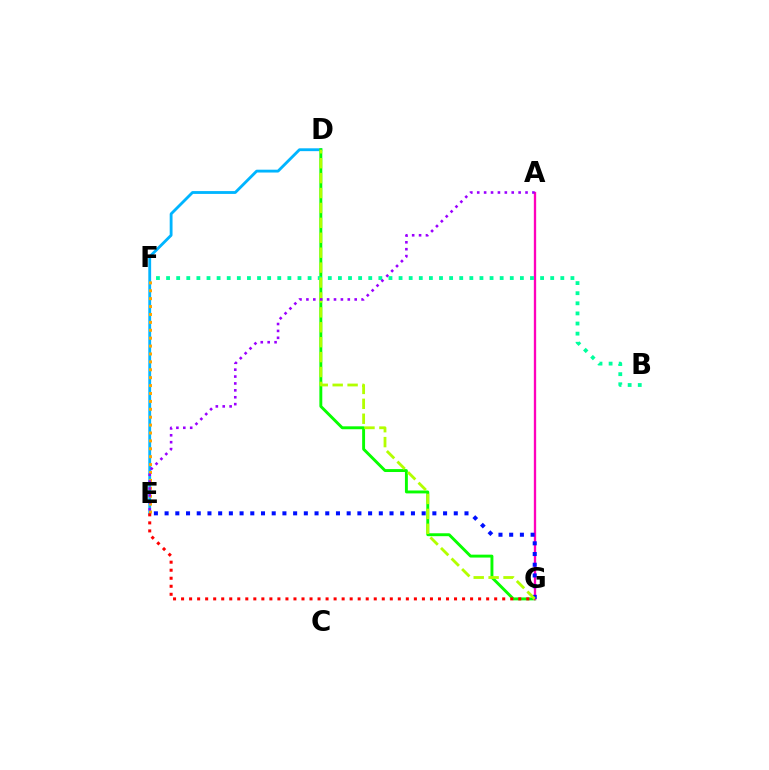{('D', 'E'): [{'color': '#00b5ff', 'line_style': 'solid', 'thickness': 2.04}], ('D', 'G'): [{'color': '#08ff00', 'line_style': 'solid', 'thickness': 2.1}, {'color': '#b3ff00', 'line_style': 'dashed', 'thickness': 2.03}], ('A', 'G'): [{'color': '#ff00bd', 'line_style': 'solid', 'thickness': 1.68}], ('E', 'F'): [{'color': '#ffa500', 'line_style': 'dotted', 'thickness': 2.15}], ('E', 'G'): [{'color': '#ff0000', 'line_style': 'dotted', 'thickness': 2.18}, {'color': '#0010ff', 'line_style': 'dotted', 'thickness': 2.91}], ('B', 'F'): [{'color': '#00ff9d', 'line_style': 'dotted', 'thickness': 2.75}], ('A', 'E'): [{'color': '#9b00ff', 'line_style': 'dotted', 'thickness': 1.87}]}